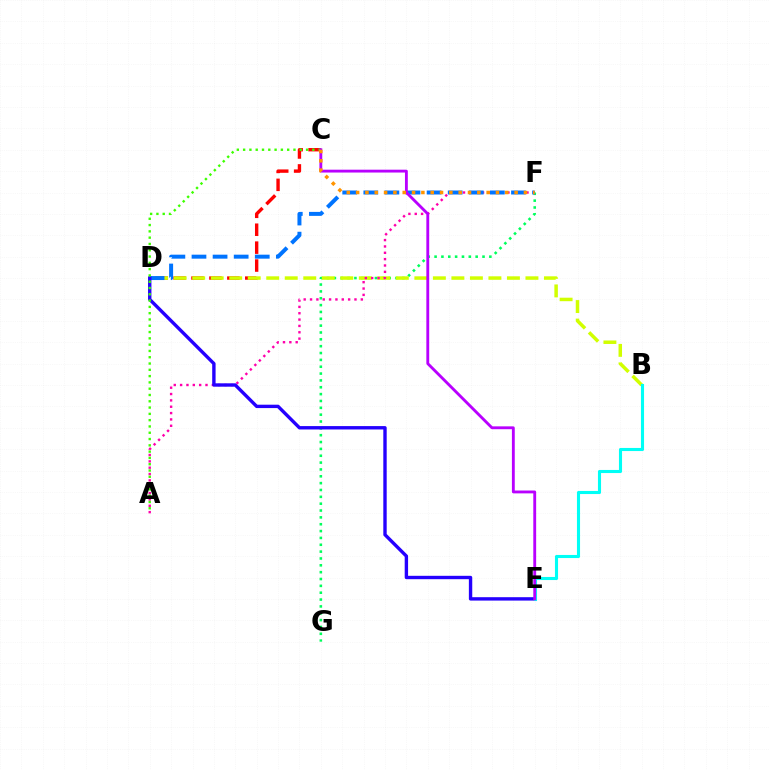{('F', 'G'): [{'color': '#00ff5c', 'line_style': 'dotted', 'thickness': 1.86}], ('C', 'D'): [{'color': '#ff0000', 'line_style': 'dashed', 'thickness': 2.43}], ('B', 'D'): [{'color': '#d1ff00', 'line_style': 'dashed', 'thickness': 2.52}], ('A', 'F'): [{'color': '#ff00ac', 'line_style': 'dotted', 'thickness': 1.72}], ('D', 'F'): [{'color': '#0074ff', 'line_style': 'dashed', 'thickness': 2.87}], ('D', 'E'): [{'color': '#2500ff', 'line_style': 'solid', 'thickness': 2.44}], ('B', 'E'): [{'color': '#00fff6', 'line_style': 'solid', 'thickness': 2.23}], ('A', 'C'): [{'color': '#3dff00', 'line_style': 'dotted', 'thickness': 1.71}], ('C', 'E'): [{'color': '#b900ff', 'line_style': 'solid', 'thickness': 2.05}], ('C', 'F'): [{'color': '#ff9400', 'line_style': 'dotted', 'thickness': 2.53}]}